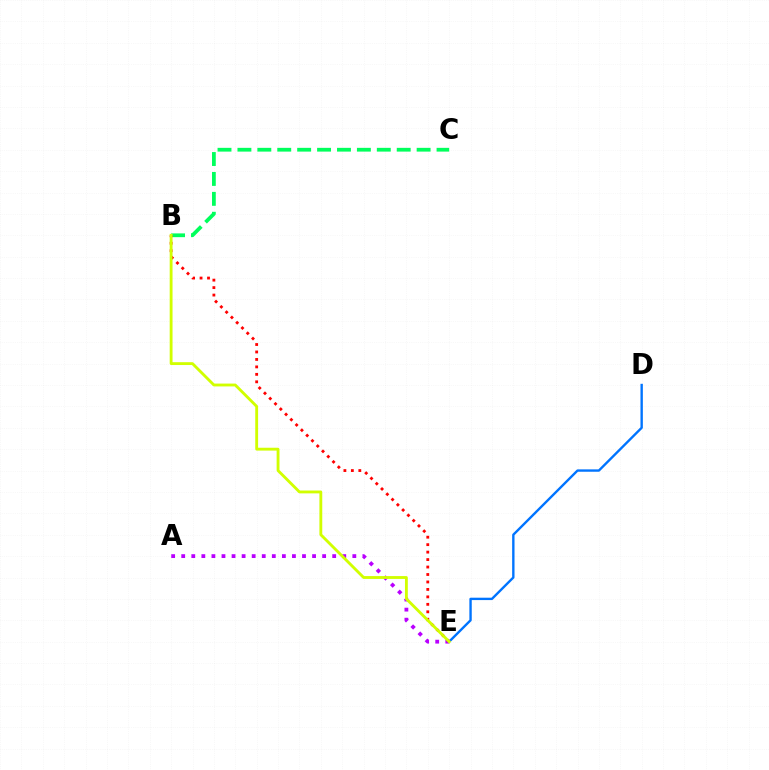{('A', 'E'): [{'color': '#b900ff', 'line_style': 'dotted', 'thickness': 2.73}], ('D', 'E'): [{'color': '#0074ff', 'line_style': 'solid', 'thickness': 1.71}], ('B', 'C'): [{'color': '#00ff5c', 'line_style': 'dashed', 'thickness': 2.7}], ('B', 'E'): [{'color': '#ff0000', 'line_style': 'dotted', 'thickness': 2.03}, {'color': '#d1ff00', 'line_style': 'solid', 'thickness': 2.05}]}